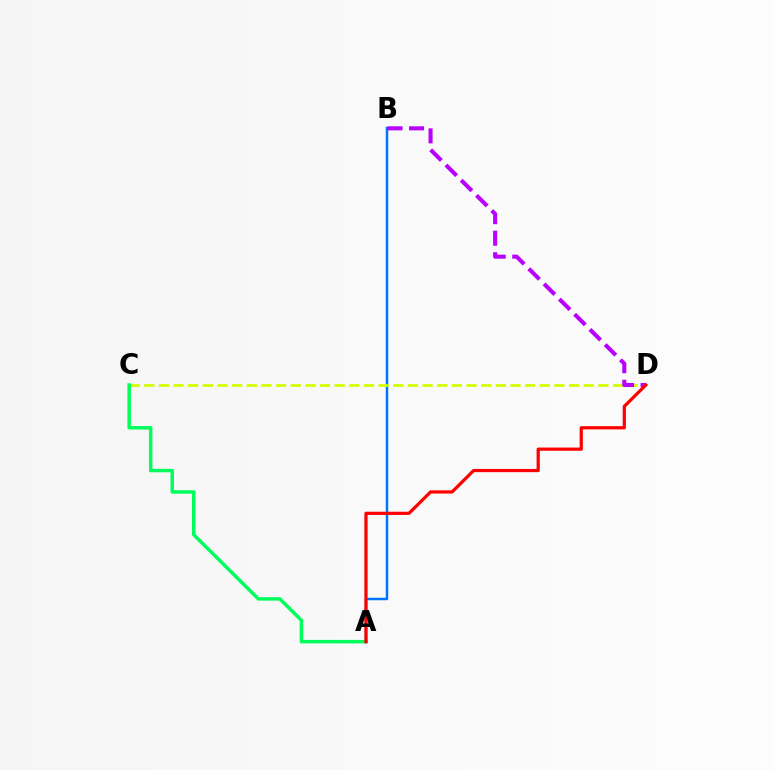{('A', 'B'): [{'color': '#0074ff', 'line_style': 'solid', 'thickness': 1.78}], ('C', 'D'): [{'color': '#d1ff00', 'line_style': 'dashed', 'thickness': 1.99}], ('B', 'D'): [{'color': '#b900ff', 'line_style': 'dashed', 'thickness': 2.93}], ('A', 'C'): [{'color': '#00ff5c', 'line_style': 'solid', 'thickness': 2.5}], ('A', 'D'): [{'color': '#ff0000', 'line_style': 'solid', 'thickness': 2.32}]}